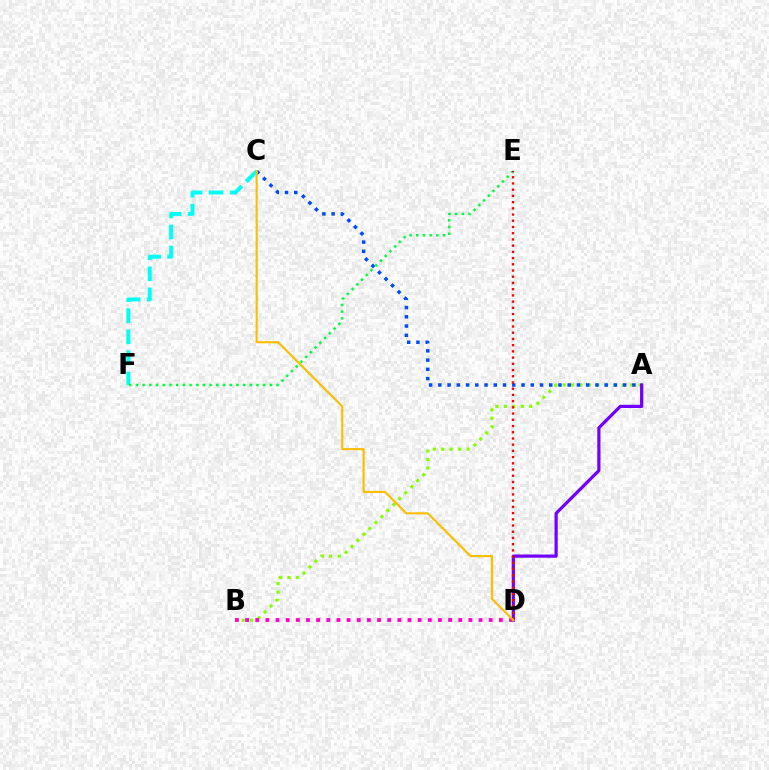{('A', 'B'): [{'color': '#84ff00', 'line_style': 'dotted', 'thickness': 2.29}], ('A', 'C'): [{'color': '#004bff', 'line_style': 'dotted', 'thickness': 2.51}], ('C', 'F'): [{'color': '#00fff6', 'line_style': 'dashed', 'thickness': 2.86}], ('A', 'D'): [{'color': '#7200ff', 'line_style': 'solid', 'thickness': 2.31}], ('B', 'D'): [{'color': '#ff00cf', 'line_style': 'dotted', 'thickness': 2.76}], ('E', 'F'): [{'color': '#00ff39', 'line_style': 'dotted', 'thickness': 1.82}], ('D', 'E'): [{'color': '#ff0000', 'line_style': 'dotted', 'thickness': 1.69}], ('C', 'D'): [{'color': '#ffbd00', 'line_style': 'solid', 'thickness': 1.53}]}